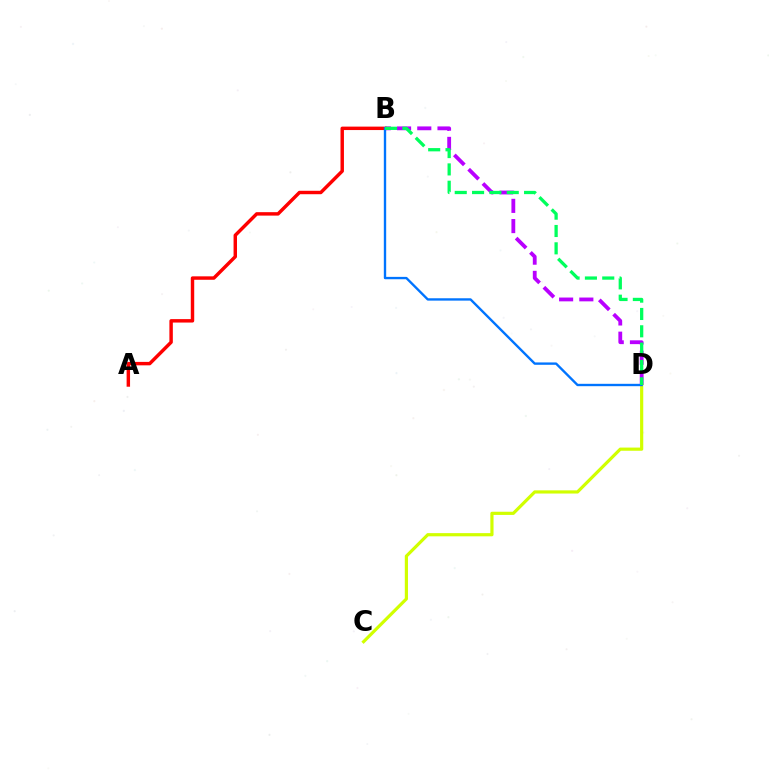{('A', 'B'): [{'color': '#ff0000', 'line_style': 'solid', 'thickness': 2.48}], ('B', 'D'): [{'color': '#b900ff', 'line_style': 'dashed', 'thickness': 2.75}, {'color': '#0074ff', 'line_style': 'solid', 'thickness': 1.7}, {'color': '#00ff5c', 'line_style': 'dashed', 'thickness': 2.35}], ('C', 'D'): [{'color': '#d1ff00', 'line_style': 'solid', 'thickness': 2.29}]}